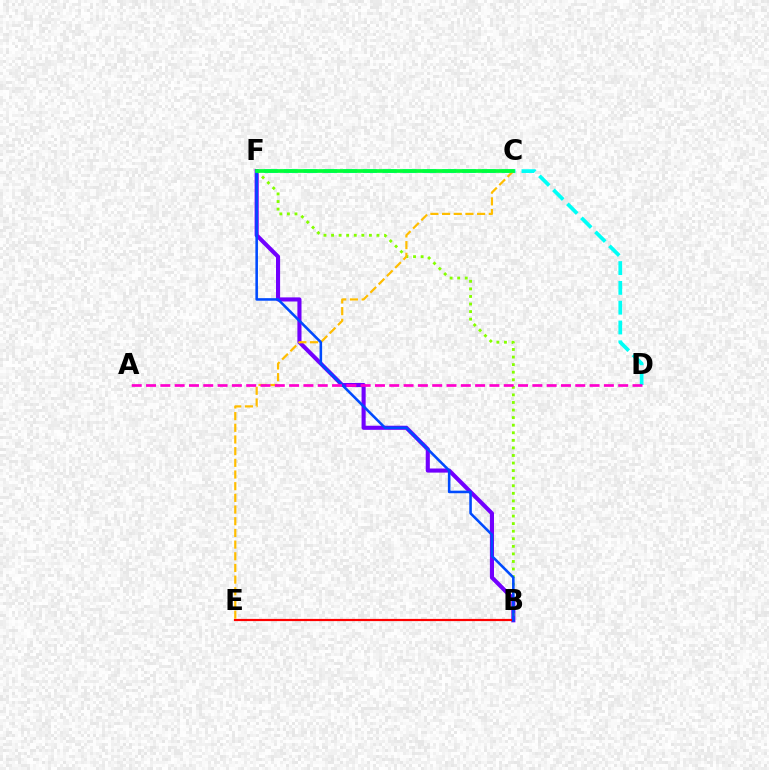{('D', 'F'): [{'color': '#00fff6', 'line_style': 'dashed', 'thickness': 2.69}], ('B', 'F'): [{'color': '#7200ff', 'line_style': 'solid', 'thickness': 2.95}, {'color': '#84ff00', 'line_style': 'dotted', 'thickness': 2.06}, {'color': '#004bff', 'line_style': 'solid', 'thickness': 1.85}], ('B', 'E'): [{'color': '#ff0000', 'line_style': 'solid', 'thickness': 1.58}], ('C', 'E'): [{'color': '#ffbd00', 'line_style': 'dashed', 'thickness': 1.59}], ('C', 'F'): [{'color': '#00ff39', 'line_style': 'solid', 'thickness': 2.68}], ('A', 'D'): [{'color': '#ff00cf', 'line_style': 'dashed', 'thickness': 1.94}]}